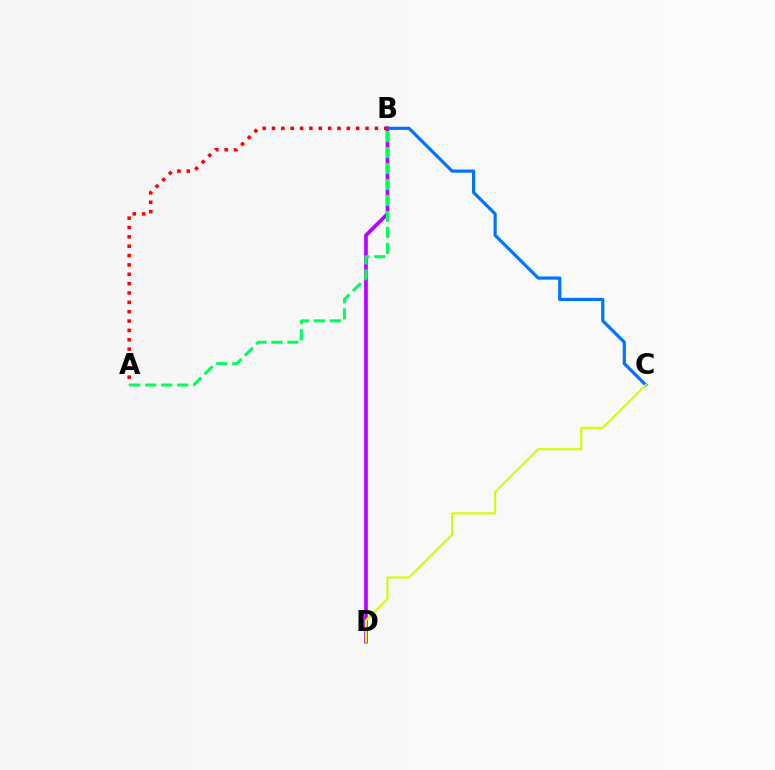{('B', 'D'): [{'color': '#b900ff', 'line_style': 'solid', 'thickness': 2.64}], ('B', 'C'): [{'color': '#0074ff', 'line_style': 'solid', 'thickness': 2.3}], ('A', 'B'): [{'color': '#ff0000', 'line_style': 'dotted', 'thickness': 2.54}, {'color': '#00ff5c', 'line_style': 'dashed', 'thickness': 2.17}], ('C', 'D'): [{'color': '#d1ff00', 'line_style': 'solid', 'thickness': 1.52}]}